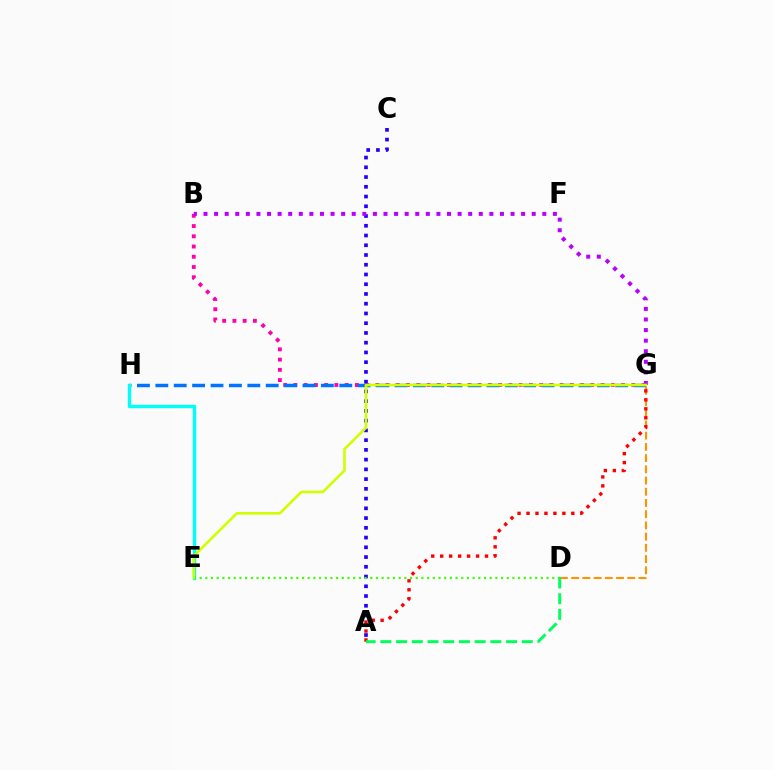{('B', 'G'): [{'color': '#ff00ac', 'line_style': 'dotted', 'thickness': 2.78}, {'color': '#b900ff', 'line_style': 'dotted', 'thickness': 2.88}], ('G', 'H'): [{'color': '#0074ff', 'line_style': 'dashed', 'thickness': 2.5}], ('A', 'C'): [{'color': '#2500ff', 'line_style': 'dotted', 'thickness': 2.65}], ('D', 'G'): [{'color': '#ff9400', 'line_style': 'dashed', 'thickness': 1.52}], ('E', 'H'): [{'color': '#00fff6', 'line_style': 'solid', 'thickness': 2.46}], ('A', 'G'): [{'color': '#ff0000', 'line_style': 'dotted', 'thickness': 2.44}], ('D', 'E'): [{'color': '#3dff00', 'line_style': 'dotted', 'thickness': 1.55}], ('A', 'D'): [{'color': '#00ff5c', 'line_style': 'dashed', 'thickness': 2.13}], ('E', 'G'): [{'color': '#d1ff00', 'line_style': 'solid', 'thickness': 1.89}]}